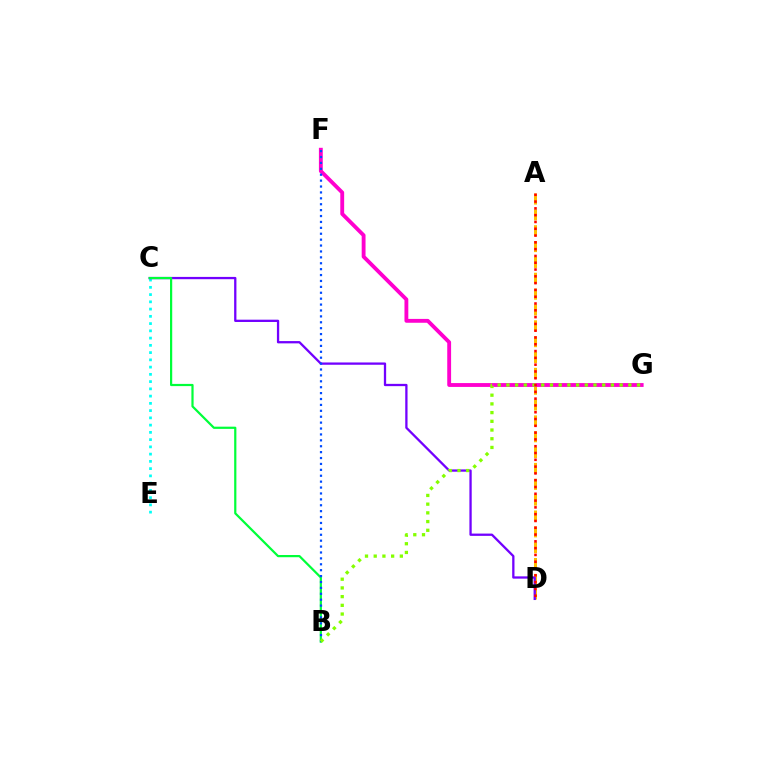{('A', 'D'): [{'color': '#ffbd00', 'line_style': 'dashed', 'thickness': 2.15}, {'color': '#ff0000', 'line_style': 'dotted', 'thickness': 1.85}], ('C', 'E'): [{'color': '#00fff6', 'line_style': 'dotted', 'thickness': 1.97}], ('C', 'D'): [{'color': '#7200ff', 'line_style': 'solid', 'thickness': 1.65}], ('F', 'G'): [{'color': '#ff00cf', 'line_style': 'solid', 'thickness': 2.77}], ('B', 'C'): [{'color': '#00ff39', 'line_style': 'solid', 'thickness': 1.59}], ('B', 'F'): [{'color': '#004bff', 'line_style': 'dotted', 'thickness': 1.6}], ('B', 'G'): [{'color': '#84ff00', 'line_style': 'dotted', 'thickness': 2.37}]}